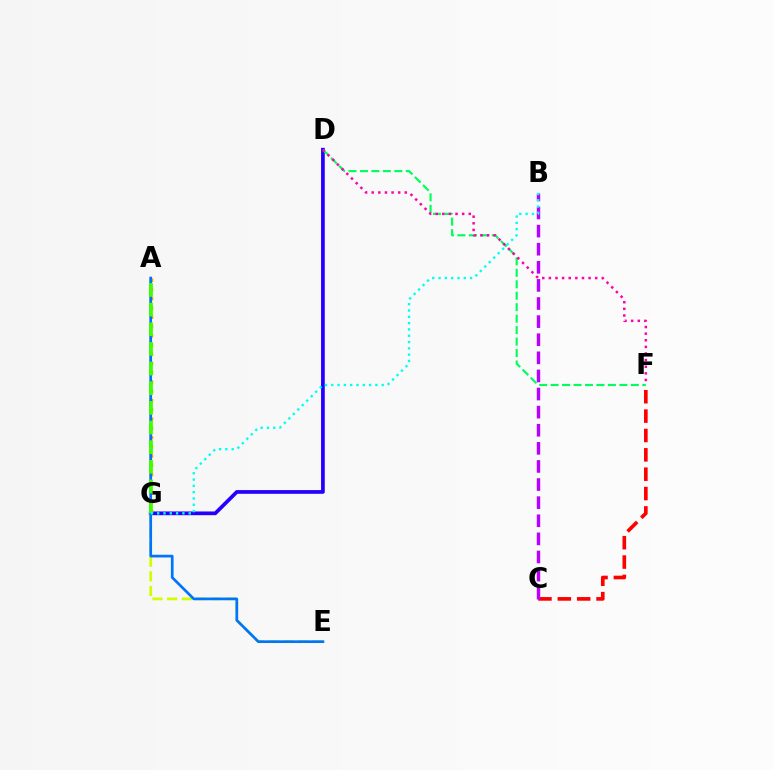{('D', 'G'): [{'color': '#2500ff', 'line_style': 'solid', 'thickness': 2.68}], ('C', 'F'): [{'color': '#ff0000', 'line_style': 'dashed', 'thickness': 2.63}], ('A', 'G'): [{'color': '#ff9400', 'line_style': 'dotted', 'thickness': 2.51}, {'color': '#3dff00', 'line_style': 'dashed', 'thickness': 2.67}], ('B', 'C'): [{'color': '#b900ff', 'line_style': 'dashed', 'thickness': 2.46}], ('A', 'E'): [{'color': '#d1ff00', 'line_style': 'dashed', 'thickness': 1.99}, {'color': '#0074ff', 'line_style': 'solid', 'thickness': 1.94}], ('D', 'F'): [{'color': '#00ff5c', 'line_style': 'dashed', 'thickness': 1.56}, {'color': '#ff00ac', 'line_style': 'dotted', 'thickness': 1.8}], ('B', 'G'): [{'color': '#00fff6', 'line_style': 'dotted', 'thickness': 1.71}]}